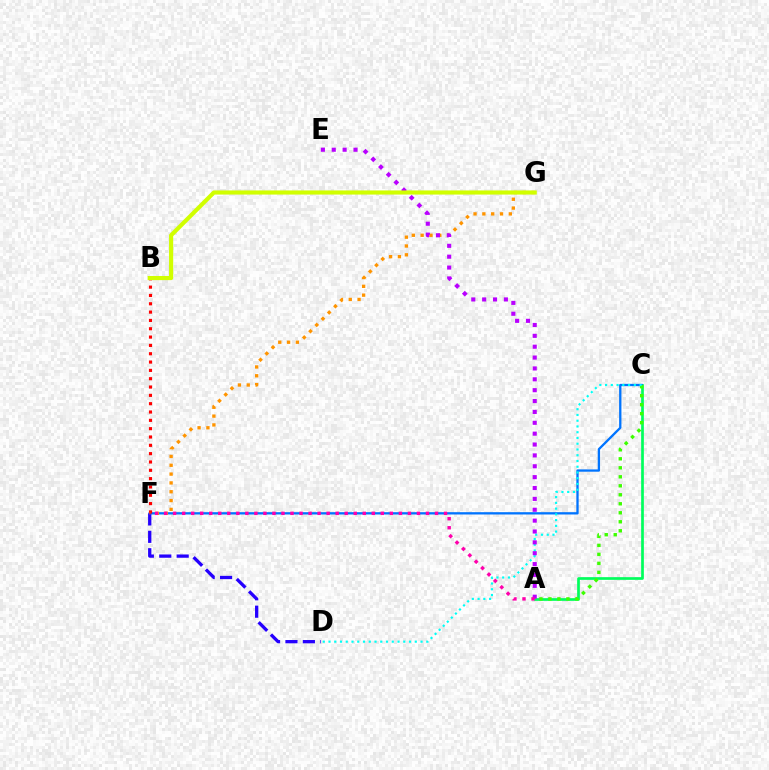{('A', 'C'): [{'color': '#00ff5c', 'line_style': 'solid', 'thickness': 1.94}, {'color': '#3dff00', 'line_style': 'dotted', 'thickness': 2.44}], ('C', 'F'): [{'color': '#0074ff', 'line_style': 'solid', 'thickness': 1.66}], ('D', 'F'): [{'color': '#2500ff', 'line_style': 'dashed', 'thickness': 2.37}], ('B', 'F'): [{'color': '#ff0000', 'line_style': 'dotted', 'thickness': 2.26}], ('C', 'D'): [{'color': '#00fff6', 'line_style': 'dotted', 'thickness': 1.56}], ('F', 'G'): [{'color': '#ff9400', 'line_style': 'dotted', 'thickness': 2.4}], ('A', 'E'): [{'color': '#b900ff', 'line_style': 'dotted', 'thickness': 2.95}], ('B', 'G'): [{'color': '#d1ff00', 'line_style': 'solid', 'thickness': 2.98}], ('A', 'F'): [{'color': '#ff00ac', 'line_style': 'dotted', 'thickness': 2.45}]}